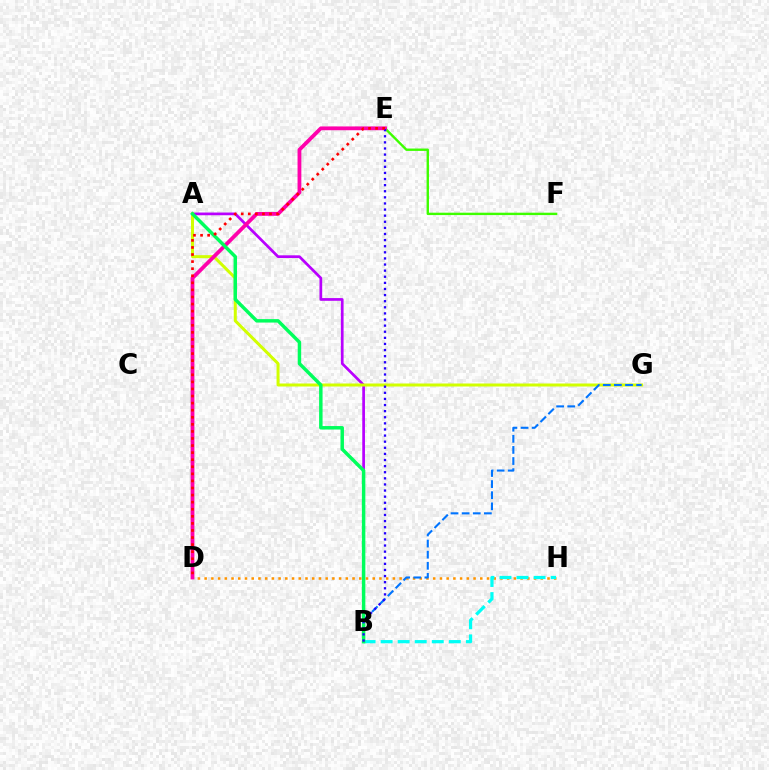{('E', 'F'): [{'color': '#3dff00', 'line_style': 'solid', 'thickness': 1.72}], ('A', 'B'): [{'color': '#b900ff', 'line_style': 'solid', 'thickness': 1.96}, {'color': '#00ff5c', 'line_style': 'solid', 'thickness': 2.49}], ('A', 'G'): [{'color': '#d1ff00', 'line_style': 'solid', 'thickness': 2.17}], ('D', 'H'): [{'color': '#ff9400', 'line_style': 'dotted', 'thickness': 1.83}], ('D', 'E'): [{'color': '#ff00ac', 'line_style': 'solid', 'thickness': 2.73}, {'color': '#ff0000', 'line_style': 'dotted', 'thickness': 1.92}], ('B', 'G'): [{'color': '#0074ff', 'line_style': 'dashed', 'thickness': 1.51}], ('B', 'H'): [{'color': '#00fff6', 'line_style': 'dashed', 'thickness': 2.32}], ('B', 'E'): [{'color': '#2500ff', 'line_style': 'dotted', 'thickness': 1.66}]}